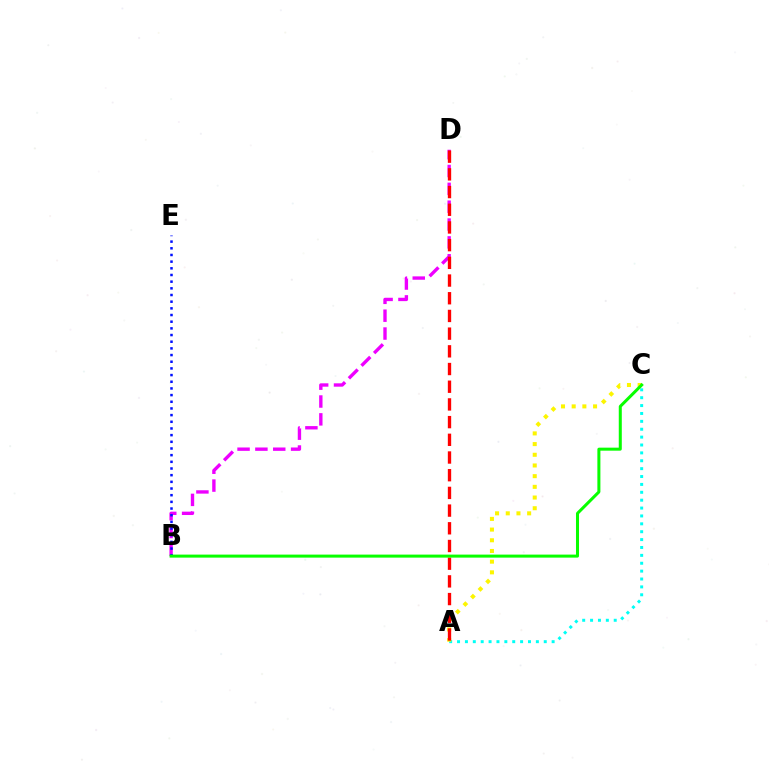{('B', 'D'): [{'color': '#ee00ff', 'line_style': 'dashed', 'thickness': 2.42}], ('A', 'C'): [{'color': '#00fff6', 'line_style': 'dotted', 'thickness': 2.14}, {'color': '#fcf500', 'line_style': 'dotted', 'thickness': 2.9}], ('A', 'D'): [{'color': '#ff0000', 'line_style': 'dashed', 'thickness': 2.4}], ('B', 'E'): [{'color': '#0010ff', 'line_style': 'dotted', 'thickness': 1.81}], ('B', 'C'): [{'color': '#08ff00', 'line_style': 'solid', 'thickness': 2.18}]}